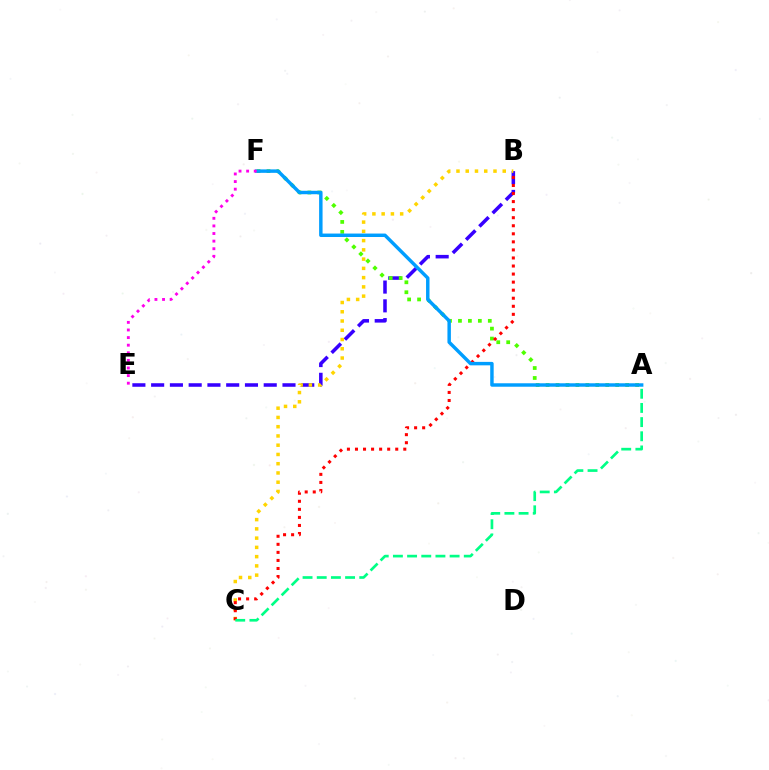{('B', 'E'): [{'color': '#3700ff', 'line_style': 'dashed', 'thickness': 2.55}], ('B', 'C'): [{'color': '#ffd500', 'line_style': 'dotted', 'thickness': 2.51}, {'color': '#ff0000', 'line_style': 'dotted', 'thickness': 2.19}], ('A', 'F'): [{'color': '#4fff00', 'line_style': 'dotted', 'thickness': 2.7}, {'color': '#009eff', 'line_style': 'solid', 'thickness': 2.48}], ('A', 'C'): [{'color': '#00ff86', 'line_style': 'dashed', 'thickness': 1.93}], ('E', 'F'): [{'color': '#ff00ed', 'line_style': 'dotted', 'thickness': 2.07}]}